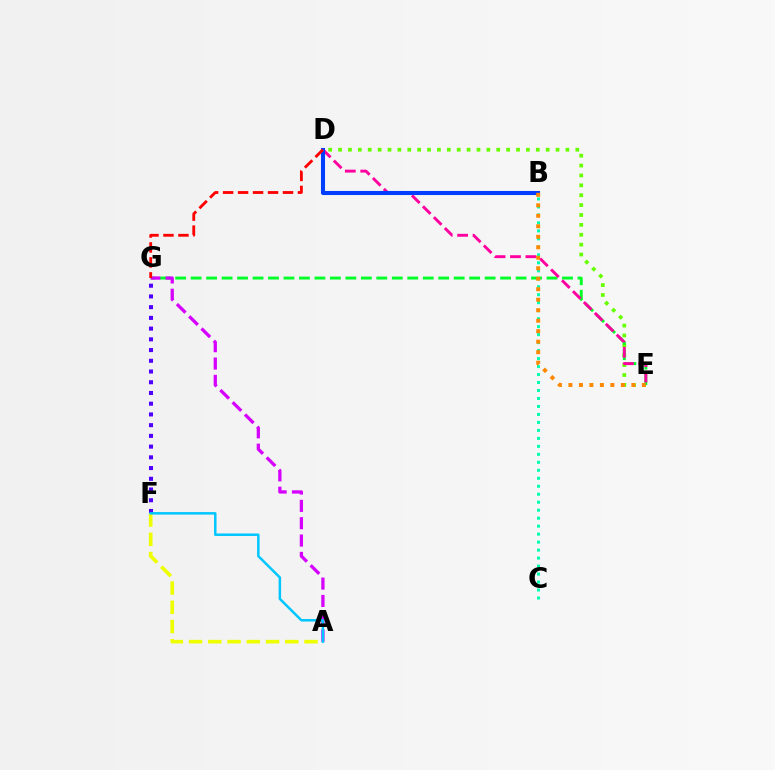{('B', 'C'): [{'color': '#00ffaf', 'line_style': 'dotted', 'thickness': 2.17}], ('A', 'F'): [{'color': '#eeff00', 'line_style': 'dashed', 'thickness': 2.61}, {'color': '#00c7ff', 'line_style': 'solid', 'thickness': 1.8}], ('D', 'E'): [{'color': '#66ff00', 'line_style': 'dotted', 'thickness': 2.69}, {'color': '#ff00a0', 'line_style': 'dashed', 'thickness': 2.09}], ('E', 'G'): [{'color': '#00ff27', 'line_style': 'dashed', 'thickness': 2.1}], ('B', 'D'): [{'color': '#003fff', 'line_style': 'solid', 'thickness': 2.93}], ('A', 'G'): [{'color': '#d600ff', 'line_style': 'dashed', 'thickness': 2.36}], ('D', 'G'): [{'color': '#ff0000', 'line_style': 'dashed', 'thickness': 2.03}], ('F', 'G'): [{'color': '#4f00ff', 'line_style': 'dotted', 'thickness': 2.91}], ('B', 'E'): [{'color': '#ff8800', 'line_style': 'dotted', 'thickness': 2.85}]}